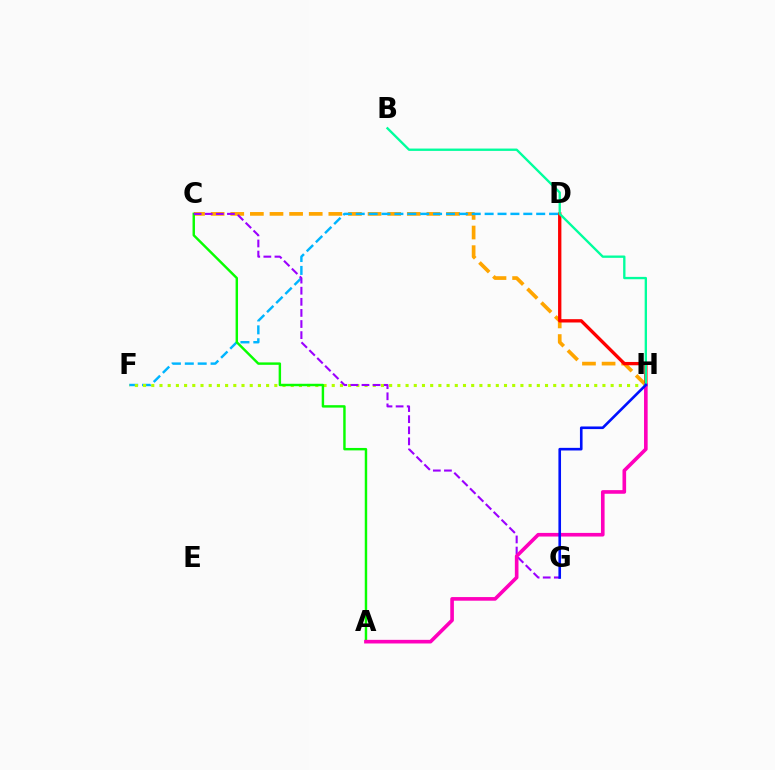{('C', 'H'): [{'color': '#ffa500', 'line_style': 'dashed', 'thickness': 2.66}], ('D', 'F'): [{'color': '#00b5ff', 'line_style': 'dashed', 'thickness': 1.75}], ('F', 'H'): [{'color': '#b3ff00', 'line_style': 'dotted', 'thickness': 2.23}], ('A', 'C'): [{'color': '#08ff00', 'line_style': 'solid', 'thickness': 1.75}], ('C', 'G'): [{'color': '#9b00ff', 'line_style': 'dashed', 'thickness': 1.51}], ('D', 'H'): [{'color': '#ff0000', 'line_style': 'solid', 'thickness': 2.39}], ('A', 'H'): [{'color': '#ff00bd', 'line_style': 'solid', 'thickness': 2.61}], ('B', 'H'): [{'color': '#00ff9d', 'line_style': 'solid', 'thickness': 1.69}], ('G', 'H'): [{'color': '#0010ff', 'line_style': 'solid', 'thickness': 1.89}]}